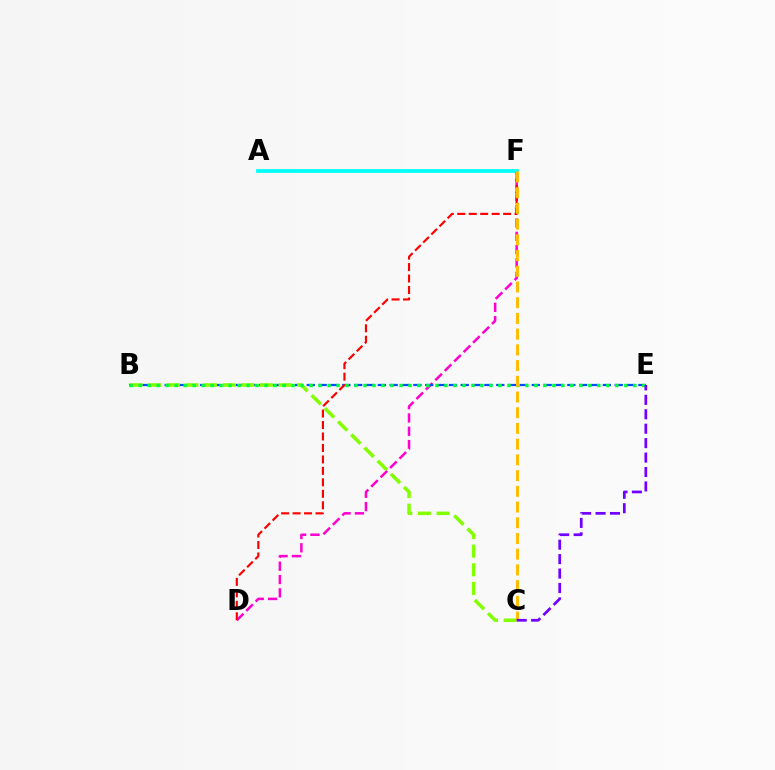{('D', 'F'): [{'color': '#ff00cf', 'line_style': 'dashed', 'thickness': 1.81}, {'color': '#ff0000', 'line_style': 'dashed', 'thickness': 1.56}], ('B', 'E'): [{'color': '#004bff', 'line_style': 'dashed', 'thickness': 1.61}, {'color': '#00ff39', 'line_style': 'dotted', 'thickness': 2.44}], ('A', 'F'): [{'color': '#00fff6', 'line_style': 'solid', 'thickness': 2.69}], ('B', 'C'): [{'color': '#84ff00', 'line_style': 'dashed', 'thickness': 2.53}], ('C', 'F'): [{'color': '#ffbd00', 'line_style': 'dashed', 'thickness': 2.14}], ('C', 'E'): [{'color': '#7200ff', 'line_style': 'dashed', 'thickness': 1.96}]}